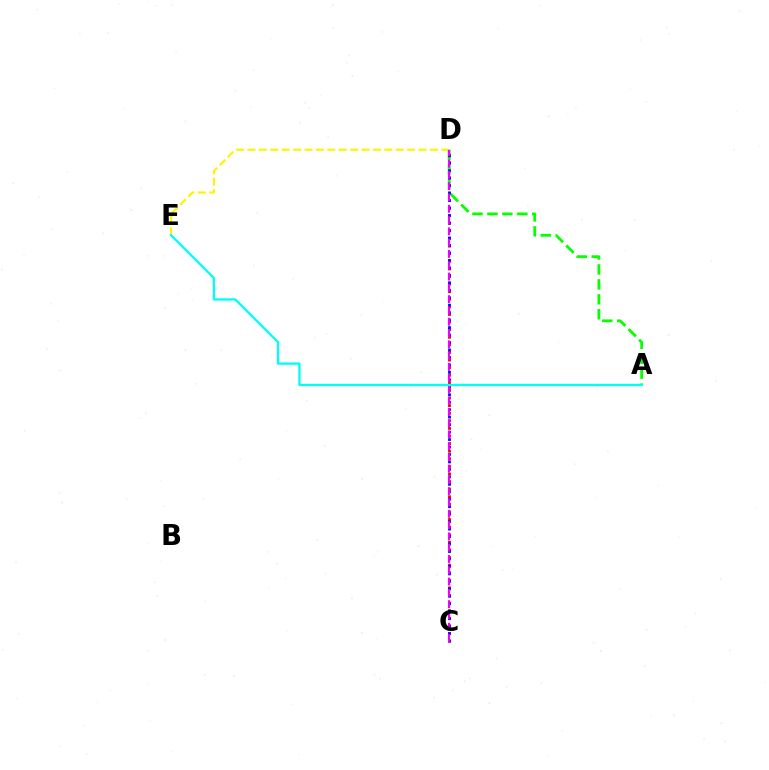{('D', 'E'): [{'color': '#fcf500', 'line_style': 'dashed', 'thickness': 1.55}], ('C', 'D'): [{'color': '#ff0000', 'line_style': 'dotted', 'thickness': 2.06}, {'color': '#0010ff', 'line_style': 'dotted', 'thickness': 2.03}, {'color': '#ee00ff', 'line_style': 'dashed', 'thickness': 1.53}], ('A', 'D'): [{'color': '#08ff00', 'line_style': 'dashed', 'thickness': 2.03}], ('A', 'E'): [{'color': '#00fff6', 'line_style': 'solid', 'thickness': 1.67}]}